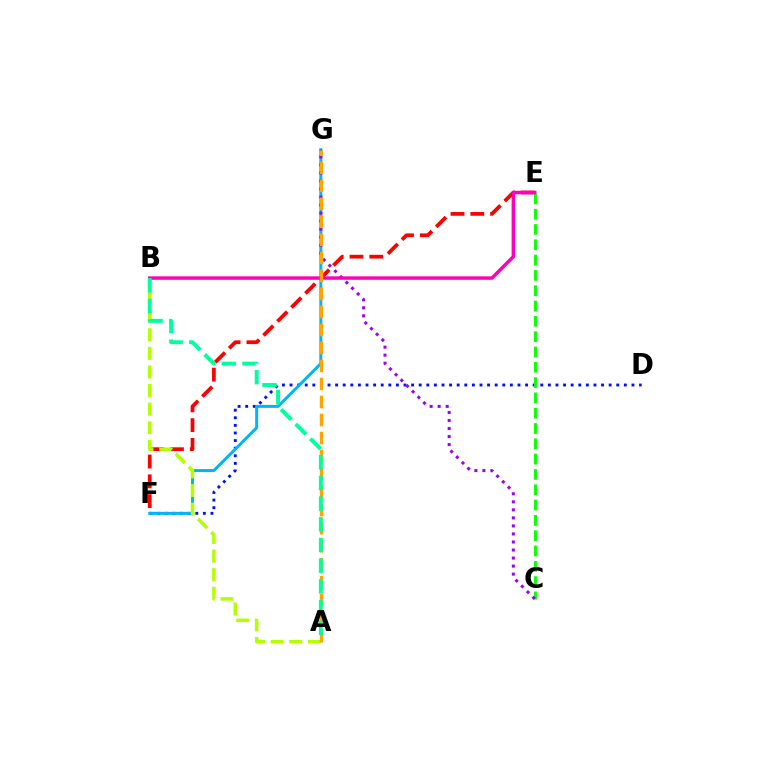{('E', 'F'): [{'color': '#ff0000', 'line_style': 'dashed', 'thickness': 2.69}], ('D', 'F'): [{'color': '#0010ff', 'line_style': 'dotted', 'thickness': 2.06}], ('F', 'G'): [{'color': '#00b5ff', 'line_style': 'solid', 'thickness': 2.16}], ('C', 'E'): [{'color': '#08ff00', 'line_style': 'dashed', 'thickness': 2.08}], ('A', 'B'): [{'color': '#b3ff00', 'line_style': 'dashed', 'thickness': 2.53}, {'color': '#00ff9d', 'line_style': 'dashed', 'thickness': 2.81}], ('C', 'G'): [{'color': '#9b00ff', 'line_style': 'dotted', 'thickness': 2.18}], ('B', 'E'): [{'color': '#ff00bd', 'line_style': 'solid', 'thickness': 2.49}], ('A', 'G'): [{'color': '#ffa500', 'line_style': 'dashed', 'thickness': 2.45}]}